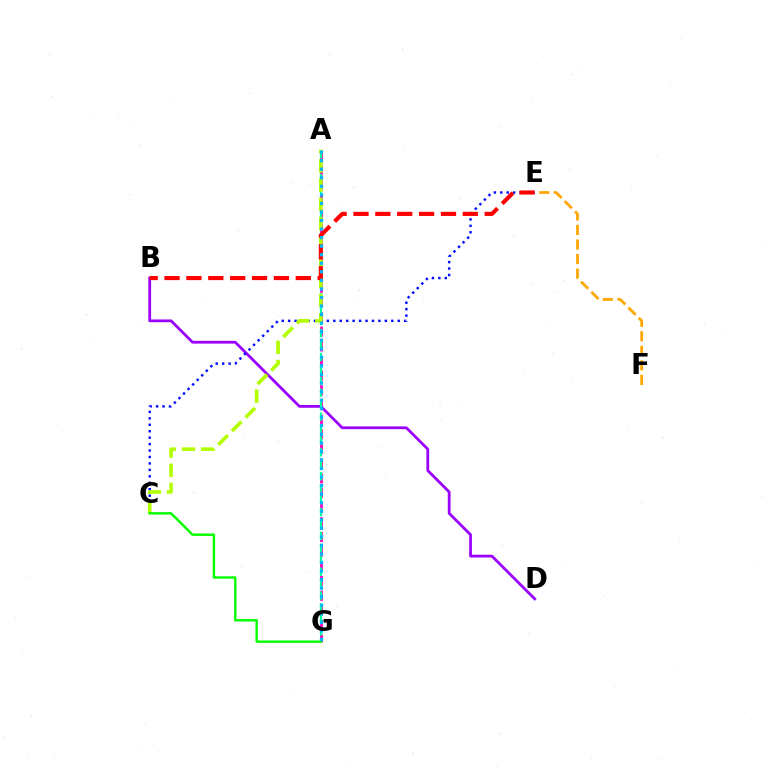{('A', 'G'): [{'color': '#ff00bd', 'line_style': 'dashed', 'thickness': 1.99}, {'color': '#00ff9d', 'line_style': 'dashed', 'thickness': 1.62}, {'color': '#00b5ff', 'line_style': 'dotted', 'thickness': 2.32}], ('B', 'D'): [{'color': '#9b00ff', 'line_style': 'solid', 'thickness': 1.99}], ('E', 'F'): [{'color': '#ffa500', 'line_style': 'dashed', 'thickness': 1.98}], ('C', 'E'): [{'color': '#0010ff', 'line_style': 'dotted', 'thickness': 1.75}], ('A', 'C'): [{'color': '#b3ff00', 'line_style': 'dashed', 'thickness': 2.61}], ('B', 'E'): [{'color': '#ff0000', 'line_style': 'dashed', 'thickness': 2.97}], ('C', 'G'): [{'color': '#08ff00', 'line_style': 'solid', 'thickness': 1.75}]}